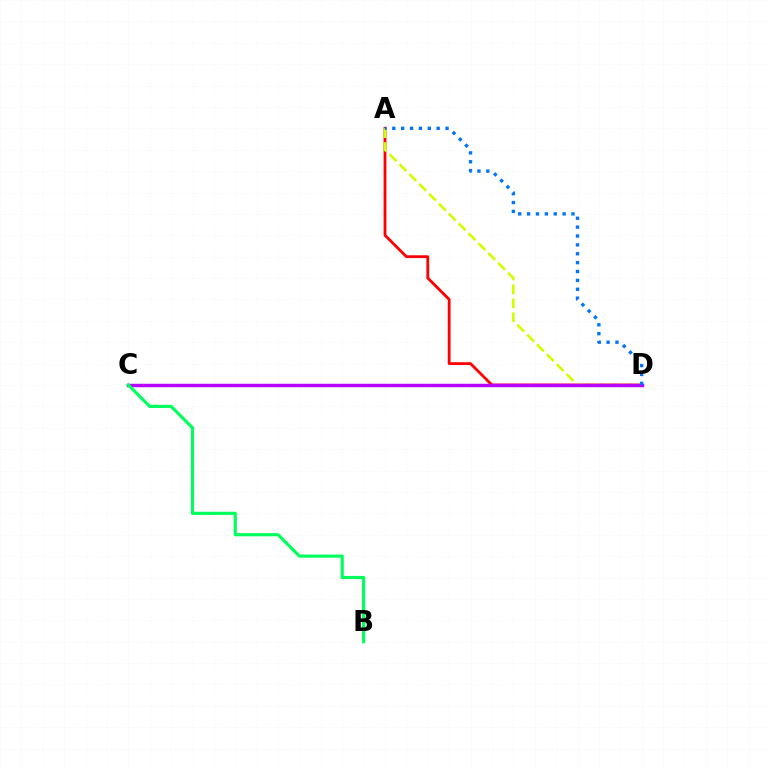{('A', 'D'): [{'color': '#ff0000', 'line_style': 'solid', 'thickness': 2.02}, {'color': '#d1ff00', 'line_style': 'dashed', 'thickness': 1.9}, {'color': '#0074ff', 'line_style': 'dotted', 'thickness': 2.41}], ('C', 'D'): [{'color': '#b900ff', 'line_style': 'solid', 'thickness': 2.5}], ('B', 'C'): [{'color': '#00ff5c', 'line_style': 'solid', 'thickness': 2.26}]}